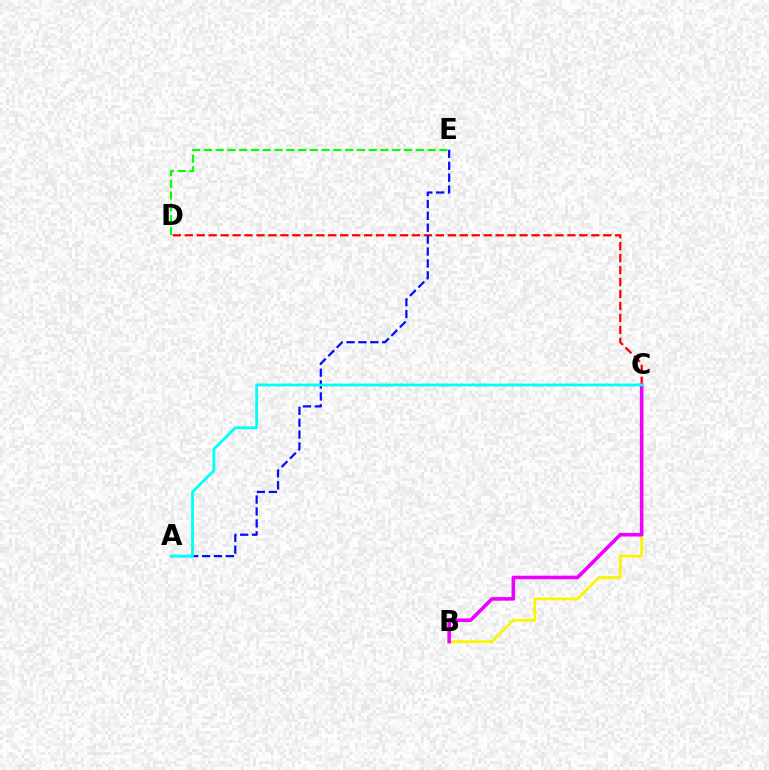{('C', 'D'): [{'color': '#ff0000', 'line_style': 'dashed', 'thickness': 1.62}], ('D', 'E'): [{'color': '#08ff00', 'line_style': 'dashed', 'thickness': 1.6}], ('A', 'E'): [{'color': '#0010ff', 'line_style': 'dashed', 'thickness': 1.62}], ('B', 'C'): [{'color': '#fcf500', 'line_style': 'solid', 'thickness': 1.99}, {'color': '#ee00ff', 'line_style': 'solid', 'thickness': 2.58}], ('A', 'C'): [{'color': '#00fff6', 'line_style': 'solid', 'thickness': 2.01}]}